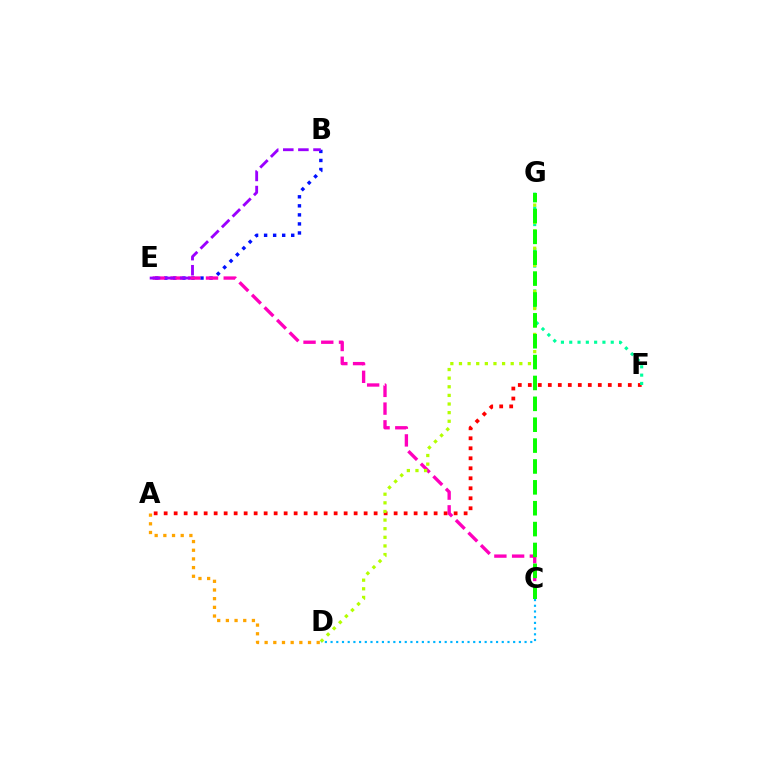{('A', 'F'): [{'color': '#ff0000', 'line_style': 'dotted', 'thickness': 2.72}], ('A', 'D'): [{'color': '#ffa500', 'line_style': 'dotted', 'thickness': 2.36}], ('F', 'G'): [{'color': '#00ff9d', 'line_style': 'dotted', 'thickness': 2.26}], ('B', 'E'): [{'color': '#0010ff', 'line_style': 'dotted', 'thickness': 2.46}, {'color': '#9b00ff', 'line_style': 'dashed', 'thickness': 2.05}], ('C', 'E'): [{'color': '#ff00bd', 'line_style': 'dashed', 'thickness': 2.41}], ('D', 'G'): [{'color': '#b3ff00', 'line_style': 'dotted', 'thickness': 2.34}], ('C', 'G'): [{'color': '#08ff00', 'line_style': 'dashed', 'thickness': 2.84}], ('C', 'D'): [{'color': '#00b5ff', 'line_style': 'dotted', 'thickness': 1.55}]}